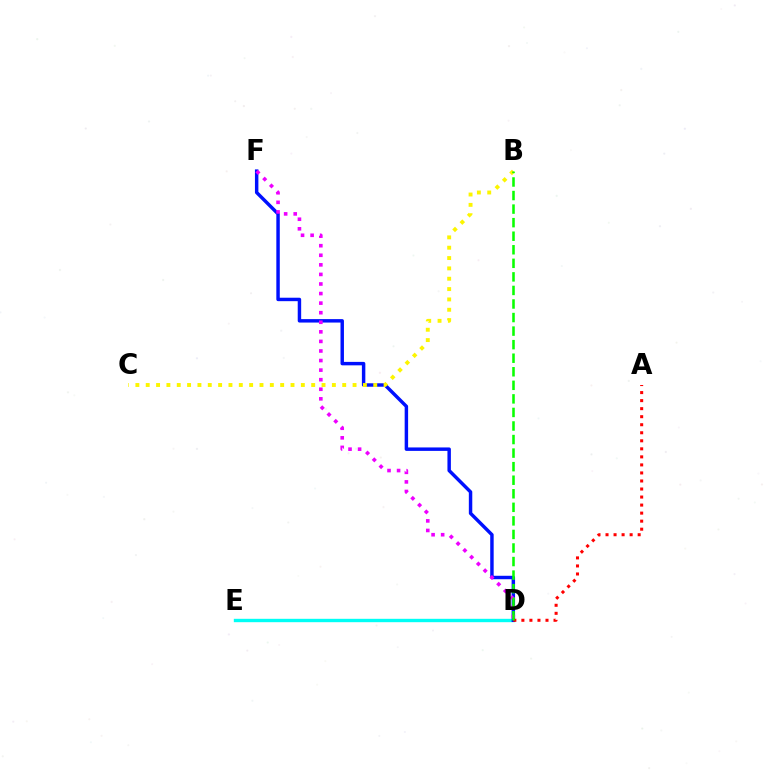{('D', 'E'): [{'color': '#00fff6', 'line_style': 'solid', 'thickness': 2.43}], ('D', 'F'): [{'color': '#0010ff', 'line_style': 'solid', 'thickness': 2.48}, {'color': '#ee00ff', 'line_style': 'dotted', 'thickness': 2.6}], ('A', 'D'): [{'color': '#ff0000', 'line_style': 'dotted', 'thickness': 2.18}], ('B', 'C'): [{'color': '#fcf500', 'line_style': 'dotted', 'thickness': 2.81}], ('B', 'D'): [{'color': '#08ff00', 'line_style': 'dashed', 'thickness': 1.84}]}